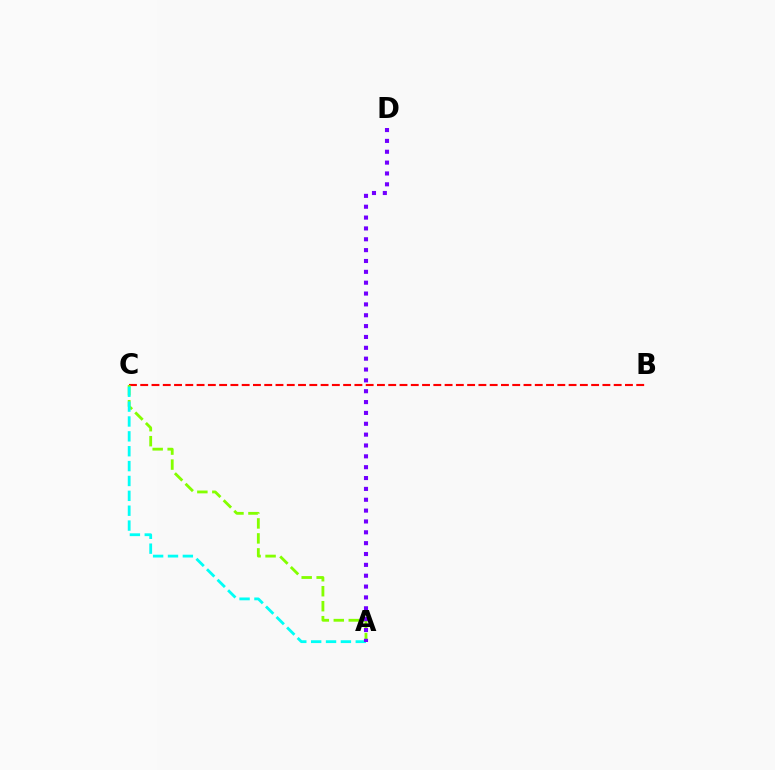{('B', 'C'): [{'color': '#ff0000', 'line_style': 'dashed', 'thickness': 1.53}], ('A', 'C'): [{'color': '#84ff00', 'line_style': 'dashed', 'thickness': 2.03}, {'color': '#00fff6', 'line_style': 'dashed', 'thickness': 2.02}], ('A', 'D'): [{'color': '#7200ff', 'line_style': 'dotted', 'thickness': 2.95}]}